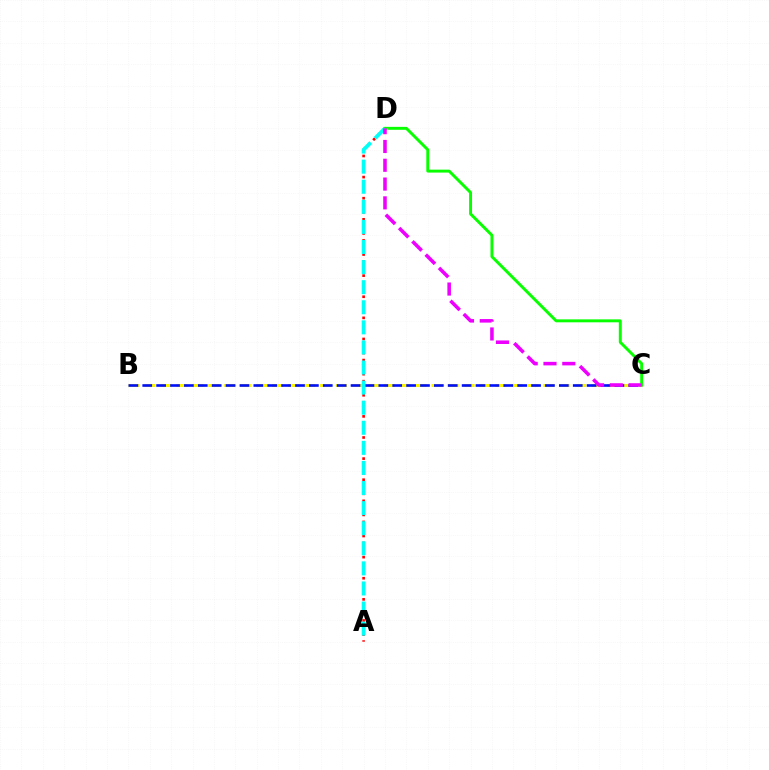{('A', 'D'): [{'color': '#ff0000', 'line_style': 'dotted', 'thickness': 1.91}, {'color': '#00fff6', 'line_style': 'dashed', 'thickness': 2.73}], ('B', 'C'): [{'color': '#fcf500', 'line_style': 'dashed', 'thickness': 2.17}, {'color': '#0010ff', 'line_style': 'dashed', 'thickness': 1.89}], ('C', 'D'): [{'color': '#08ff00', 'line_style': 'solid', 'thickness': 2.12}, {'color': '#ee00ff', 'line_style': 'dashed', 'thickness': 2.55}]}